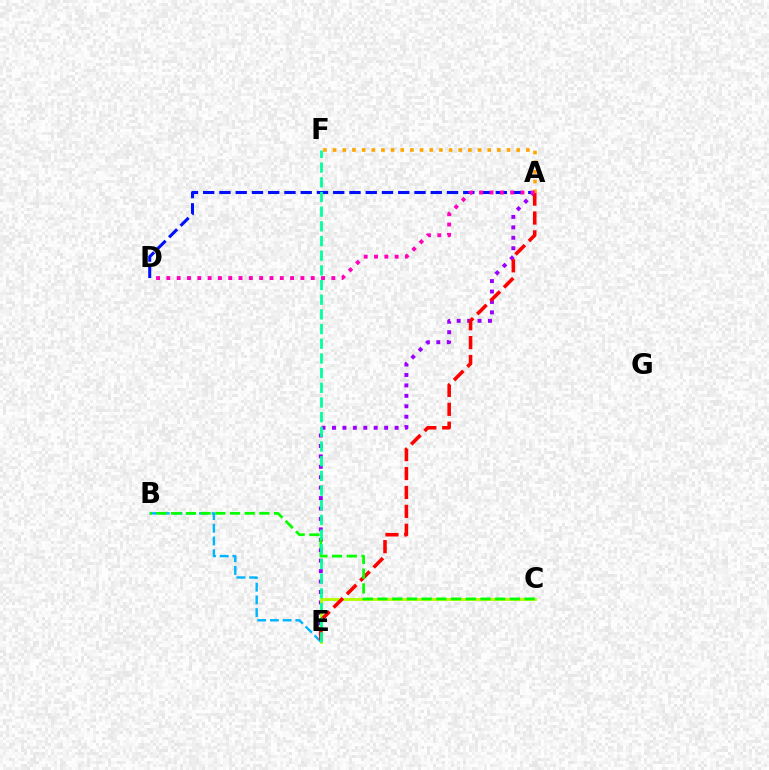{('A', 'E'): [{'color': '#9b00ff', 'line_style': 'dotted', 'thickness': 2.83}, {'color': '#ff0000', 'line_style': 'dashed', 'thickness': 2.57}], ('B', 'E'): [{'color': '#00b5ff', 'line_style': 'dashed', 'thickness': 1.73}], ('C', 'E'): [{'color': '#b3ff00', 'line_style': 'solid', 'thickness': 2.06}], ('A', 'D'): [{'color': '#0010ff', 'line_style': 'dashed', 'thickness': 2.21}, {'color': '#ff00bd', 'line_style': 'dotted', 'thickness': 2.8}], ('B', 'C'): [{'color': '#08ff00', 'line_style': 'dashed', 'thickness': 2.0}], ('A', 'F'): [{'color': '#ffa500', 'line_style': 'dotted', 'thickness': 2.63}], ('E', 'F'): [{'color': '#00ff9d', 'line_style': 'dashed', 'thickness': 1.99}]}